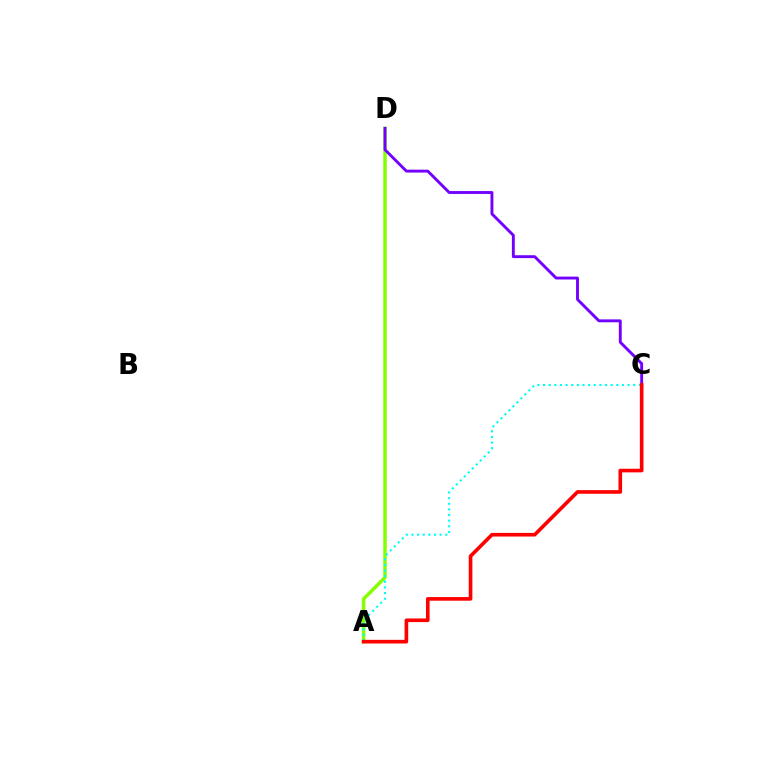{('A', 'D'): [{'color': '#84ff00', 'line_style': 'solid', 'thickness': 2.52}], ('A', 'C'): [{'color': '#00fff6', 'line_style': 'dotted', 'thickness': 1.53}, {'color': '#ff0000', 'line_style': 'solid', 'thickness': 2.62}], ('C', 'D'): [{'color': '#7200ff', 'line_style': 'solid', 'thickness': 2.08}]}